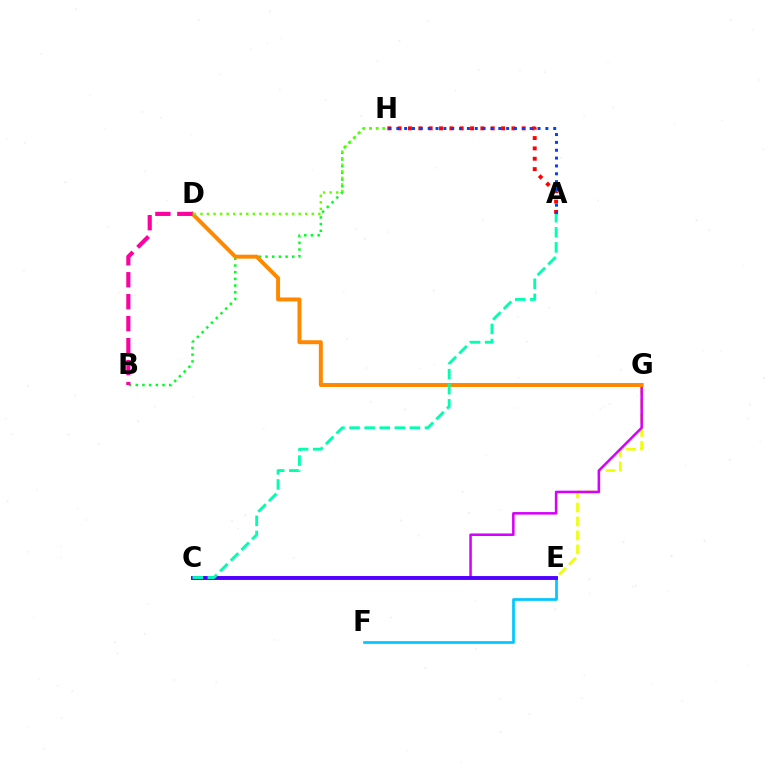{('B', 'H'): [{'color': '#00ff27', 'line_style': 'dotted', 'thickness': 1.82}], ('E', 'G'): [{'color': '#eeff00', 'line_style': 'dashed', 'thickness': 1.9}], ('A', 'H'): [{'color': '#ff0000', 'line_style': 'dotted', 'thickness': 2.81}, {'color': '#003fff', 'line_style': 'dotted', 'thickness': 2.13}], ('C', 'G'): [{'color': '#d600ff', 'line_style': 'solid', 'thickness': 1.83}], ('D', 'G'): [{'color': '#ff8800', 'line_style': 'solid', 'thickness': 2.85}], ('D', 'H'): [{'color': '#66ff00', 'line_style': 'dotted', 'thickness': 1.78}], ('E', 'F'): [{'color': '#00c7ff', 'line_style': 'solid', 'thickness': 1.95}], ('C', 'E'): [{'color': '#4f00ff', 'line_style': 'solid', 'thickness': 2.79}], ('B', 'D'): [{'color': '#ff00a0', 'line_style': 'dashed', 'thickness': 2.98}], ('A', 'C'): [{'color': '#00ffaf', 'line_style': 'dashed', 'thickness': 2.05}]}